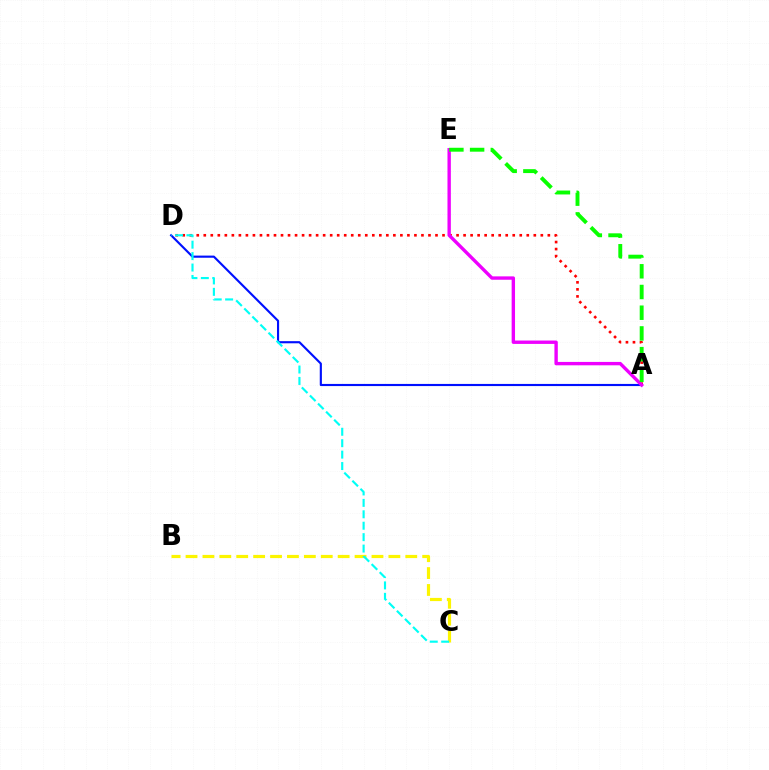{('A', 'D'): [{'color': '#ff0000', 'line_style': 'dotted', 'thickness': 1.91}, {'color': '#0010ff', 'line_style': 'solid', 'thickness': 1.54}], ('A', 'E'): [{'color': '#ee00ff', 'line_style': 'solid', 'thickness': 2.43}, {'color': '#08ff00', 'line_style': 'dashed', 'thickness': 2.81}], ('B', 'C'): [{'color': '#fcf500', 'line_style': 'dashed', 'thickness': 2.3}], ('C', 'D'): [{'color': '#00fff6', 'line_style': 'dashed', 'thickness': 1.55}]}